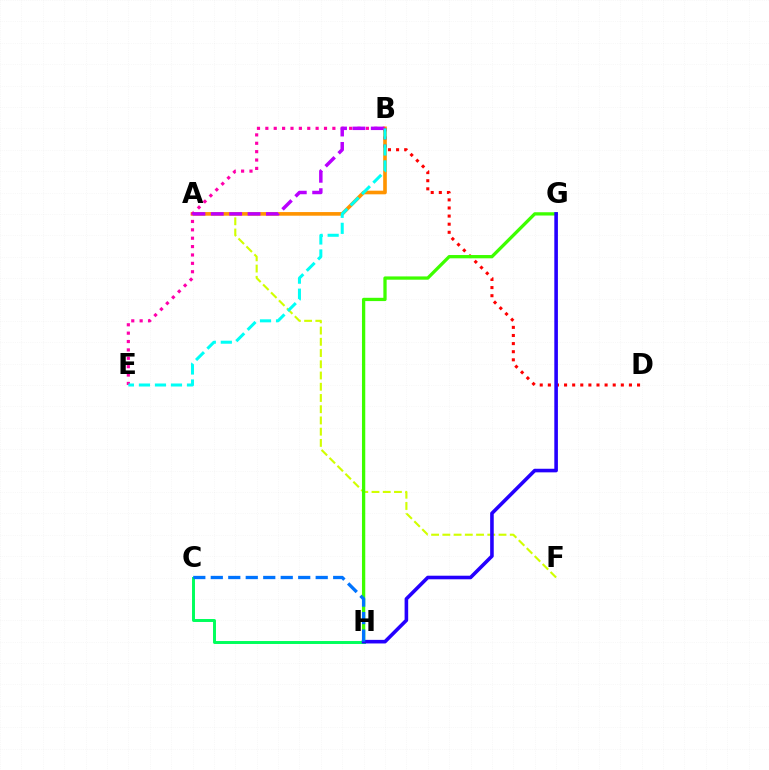{('A', 'F'): [{'color': '#d1ff00', 'line_style': 'dashed', 'thickness': 1.53}], ('A', 'B'): [{'color': '#ff9400', 'line_style': 'solid', 'thickness': 2.62}, {'color': '#b900ff', 'line_style': 'dashed', 'thickness': 2.5}], ('B', 'E'): [{'color': '#ff00ac', 'line_style': 'dotted', 'thickness': 2.28}, {'color': '#00fff6', 'line_style': 'dashed', 'thickness': 2.18}], ('B', 'D'): [{'color': '#ff0000', 'line_style': 'dotted', 'thickness': 2.2}], ('G', 'H'): [{'color': '#3dff00', 'line_style': 'solid', 'thickness': 2.36}, {'color': '#2500ff', 'line_style': 'solid', 'thickness': 2.58}], ('C', 'H'): [{'color': '#00ff5c', 'line_style': 'solid', 'thickness': 2.13}, {'color': '#0074ff', 'line_style': 'dashed', 'thickness': 2.38}]}